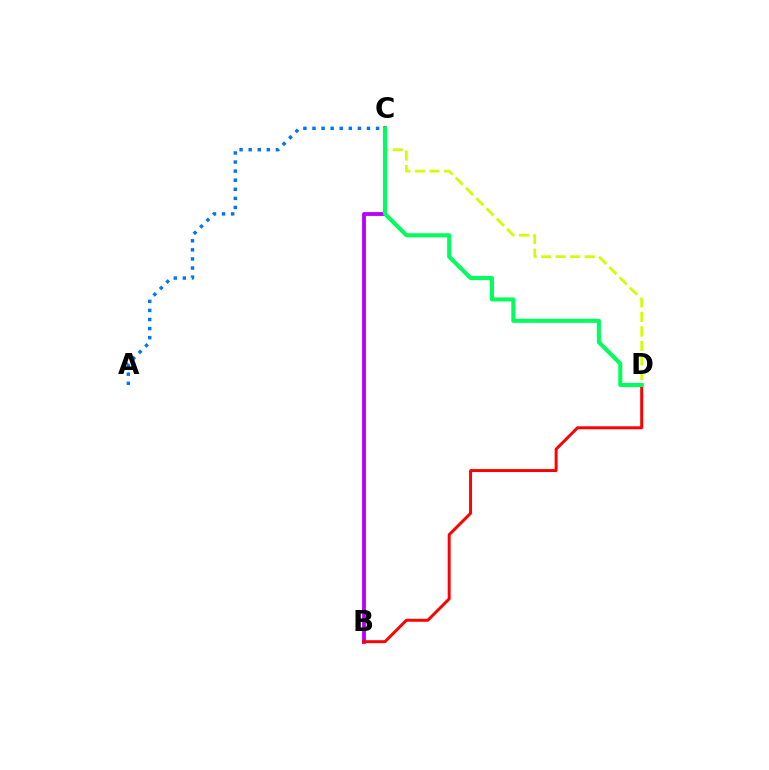{('B', 'C'): [{'color': '#b900ff', 'line_style': 'solid', 'thickness': 2.75}], ('B', 'D'): [{'color': '#ff0000', 'line_style': 'solid', 'thickness': 2.12}], ('C', 'D'): [{'color': '#d1ff00', 'line_style': 'dashed', 'thickness': 1.97}, {'color': '#00ff5c', 'line_style': 'solid', 'thickness': 2.92}], ('A', 'C'): [{'color': '#0074ff', 'line_style': 'dotted', 'thickness': 2.47}]}